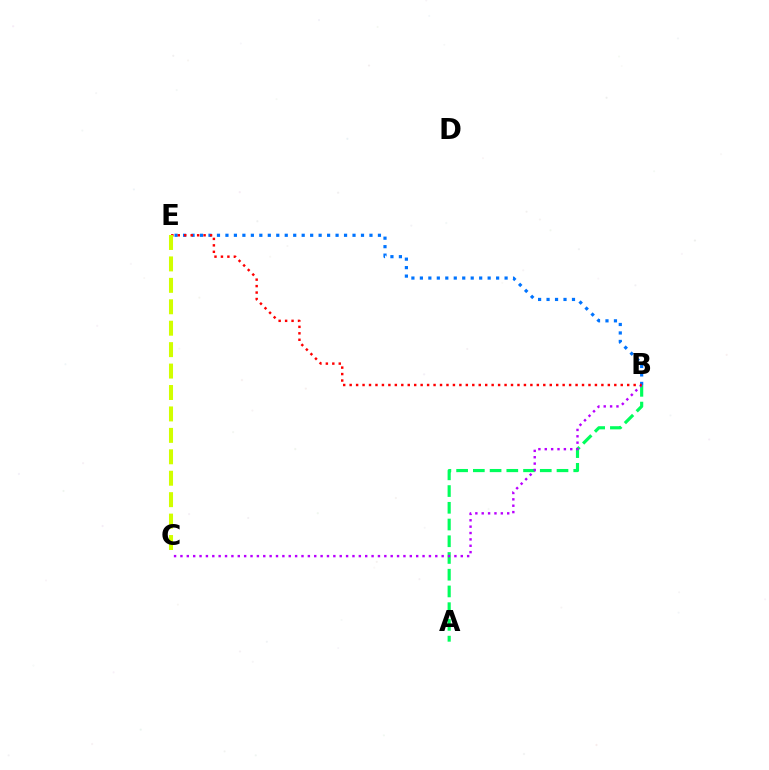{('A', 'B'): [{'color': '#00ff5c', 'line_style': 'dashed', 'thickness': 2.27}], ('B', 'E'): [{'color': '#0074ff', 'line_style': 'dotted', 'thickness': 2.3}, {'color': '#ff0000', 'line_style': 'dotted', 'thickness': 1.75}], ('B', 'C'): [{'color': '#b900ff', 'line_style': 'dotted', 'thickness': 1.73}], ('C', 'E'): [{'color': '#d1ff00', 'line_style': 'dashed', 'thickness': 2.91}]}